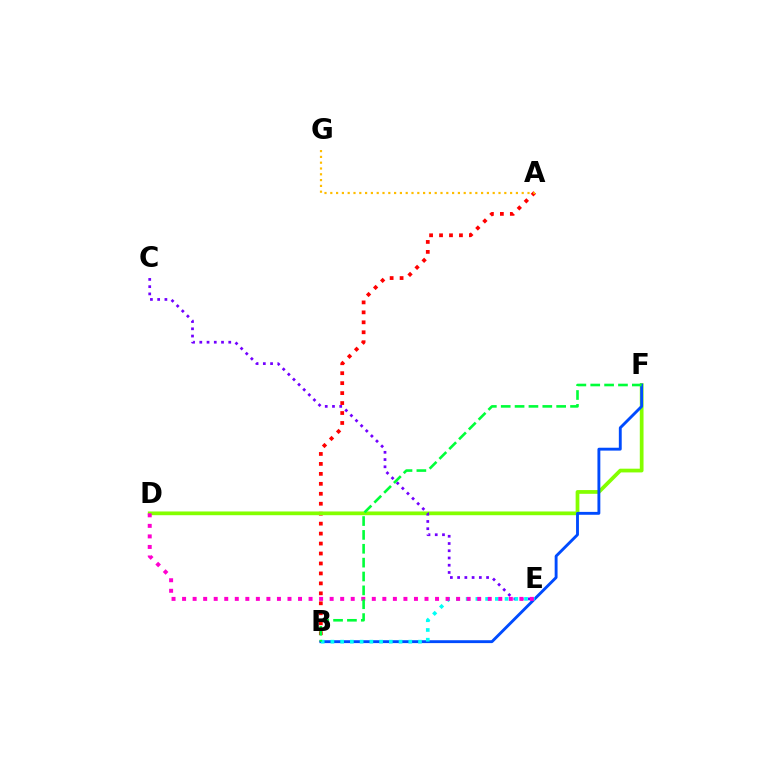{('A', 'B'): [{'color': '#ff0000', 'line_style': 'dotted', 'thickness': 2.71}], ('D', 'F'): [{'color': '#84ff00', 'line_style': 'solid', 'thickness': 2.69}], ('B', 'F'): [{'color': '#004bff', 'line_style': 'solid', 'thickness': 2.07}, {'color': '#00ff39', 'line_style': 'dashed', 'thickness': 1.88}], ('C', 'E'): [{'color': '#7200ff', 'line_style': 'dotted', 'thickness': 1.97}], ('B', 'E'): [{'color': '#00fff6', 'line_style': 'dotted', 'thickness': 2.64}], ('A', 'G'): [{'color': '#ffbd00', 'line_style': 'dotted', 'thickness': 1.58}], ('D', 'E'): [{'color': '#ff00cf', 'line_style': 'dotted', 'thickness': 2.86}]}